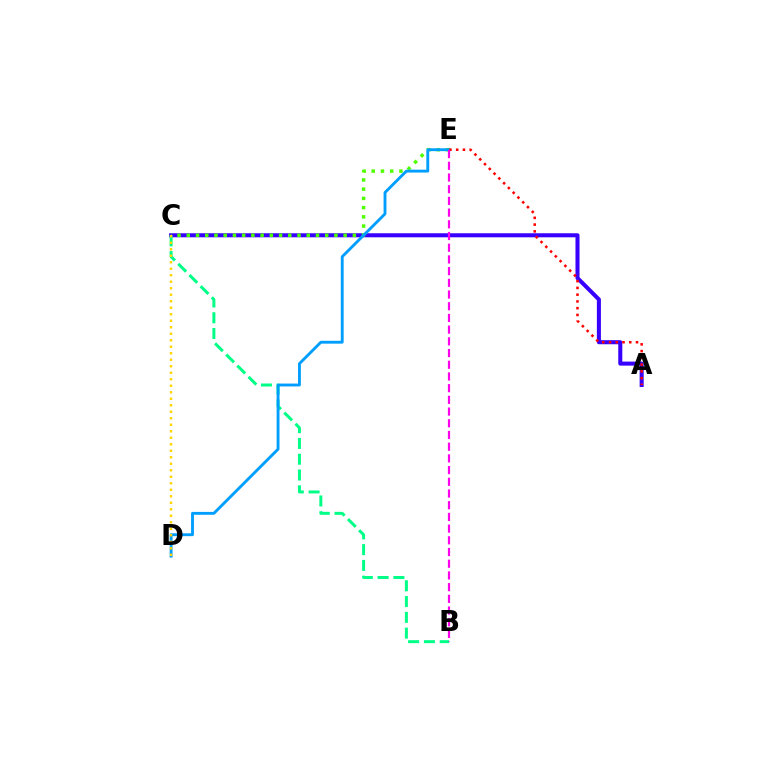{('A', 'C'): [{'color': '#3700ff', 'line_style': 'solid', 'thickness': 2.91}], ('C', 'E'): [{'color': '#4fff00', 'line_style': 'dotted', 'thickness': 2.51}], ('B', 'C'): [{'color': '#00ff86', 'line_style': 'dashed', 'thickness': 2.14}], ('D', 'E'): [{'color': '#009eff', 'line_style': 'solid', 'thickness': 2.06}], ('A', 'E'): [{'color': '#ff0000', 'line_style': 'dotted', 'thickness': 1.83}], ('B', 'E'): [{'color': '#ff00ed', 'line_style': 'dashed', 'thickness': 1.59}], ('C', 'D'): [{'color': '#ffd500', 'line_style': 'dotted', 'thickness': 1.77}]}